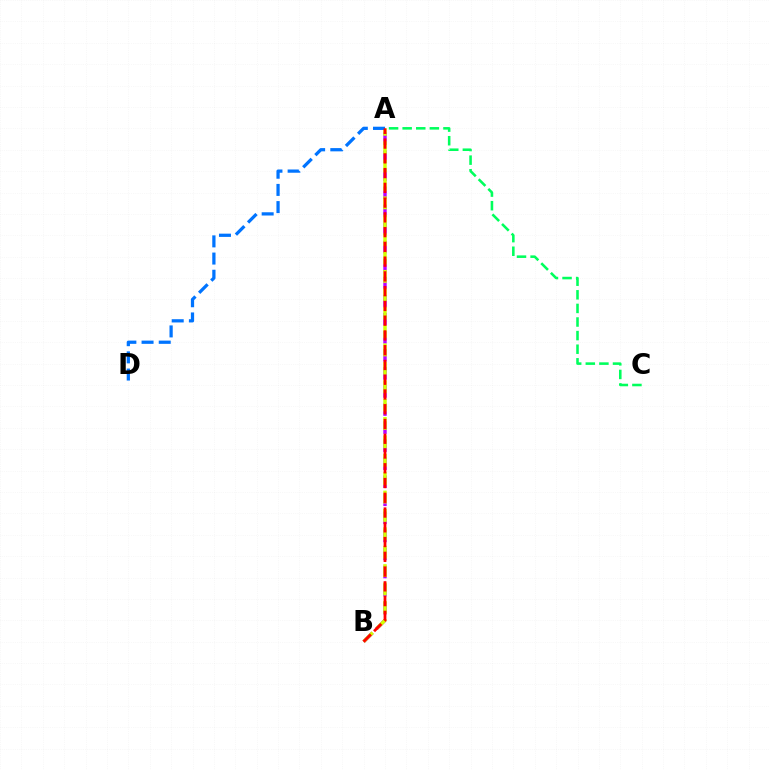{('A', 'B'): [{'color': '#b900ff', 'line_style': 'dashed', 'thickness': 2.45}, {'color': '#d1ff00', 'line_style': 'dashed', 'thickness': 2.5}, {'color': '#ff0000', 'line_style': 'dashed', 'thickness': 2.0}], ('A', 'D'): [{'color': '#0074ff', 'line_style': 'dashed', 'thickness': 2.33}], ('A', 'C'): [{'color': '#00ff5c', 'line_style': 'dashed', 'thickness': 1.85}]}